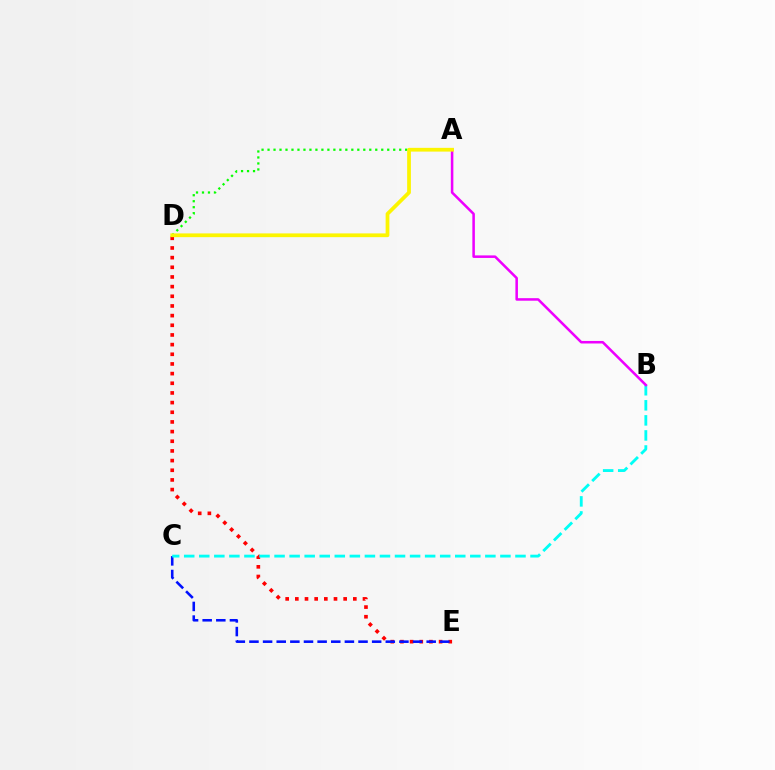{('D', 'E'): [{'color': '#ff0000', 'line_style': 'dotted', 'thickness': 2.63}], ('C', 'E'): [{'color': '#0010ff', 'line_style': 'dashed', 'thickness': 1.85}], ('B', 'C'): [{'color': '#00fff6', 'line_style': 'dashed', 'thickness': 2.05}], ('A', 'D'): [{'color': '#08ff00', 'line_style': 'dotted', 'thickness': 1.63}, {'color': '#fcf500', 'line_style': 'solid', 'thickness': 2.7}], ('A', 'B'): [{'color': '#ee00ff', 'line_style': 'solid', 'thickness': 1.82}]}